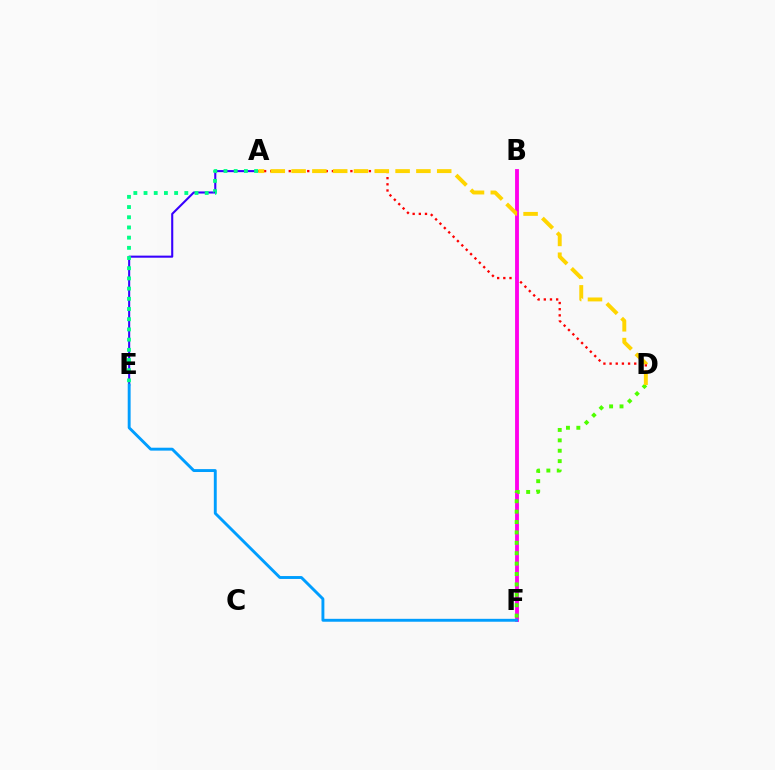{('A', 'E'): [{'color': '#3700ff', 'line_style': 'solid', 'thickness': 1.5}, {'color': '#00ff86', 'line_style': 'dotted', 'thickness': 2.77}], ('A', 'D'): [{'color': '#ff0000', 'line_style': 'dotted', 'thickness': 1.67}, {'color': '#ffd500', 'line_style': 'dashed', 'thickness': 2.83}], ('B', 'F'): [{'color': '#ff00ed', 'line_style': 'solid', 'thickness': 2.77}], ('D', 'F'): [{'color': '#4fff00', 'line_style': 'dotted', 'thickness': 2.82}], ('E', 'F'): [{'color': '#009eff', 'line_style': 'solid', 'thickness': 2.09}]}